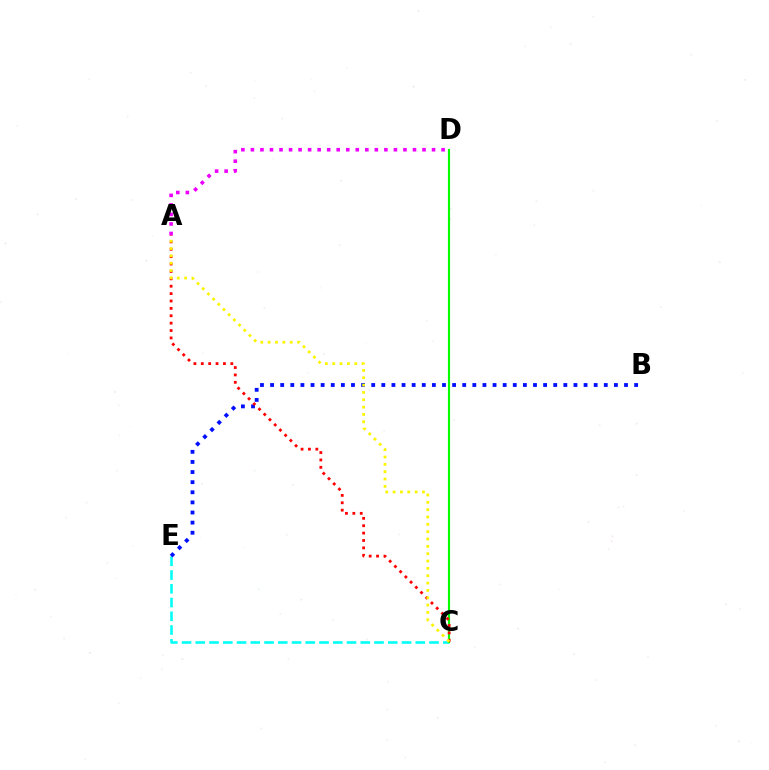{('C', 'E'): [{'color': '#00fff6', 'line_style': 'dashed', 'thickness': 1.87}], ('B', 'E'): [{'color': '#0010ff', 'line_style': 'dotted', 'thickness': 2.75}], ('C', 'D'): [{'color': '#08ff00', 'line_style': 'solid', 'thickness': 1.55}], ('A', 'C'): [{'color': '#ff0000', 'line_style': 'dotted', 'thickness': 2.01}, {'color': '#fcf500', 'line_style': 'dotted', 'thickness': 1.99}], ('A', 'D'): [{'color': '#ee00ff', 'line_style': 'dotted', 'thickness': 2.59}]}